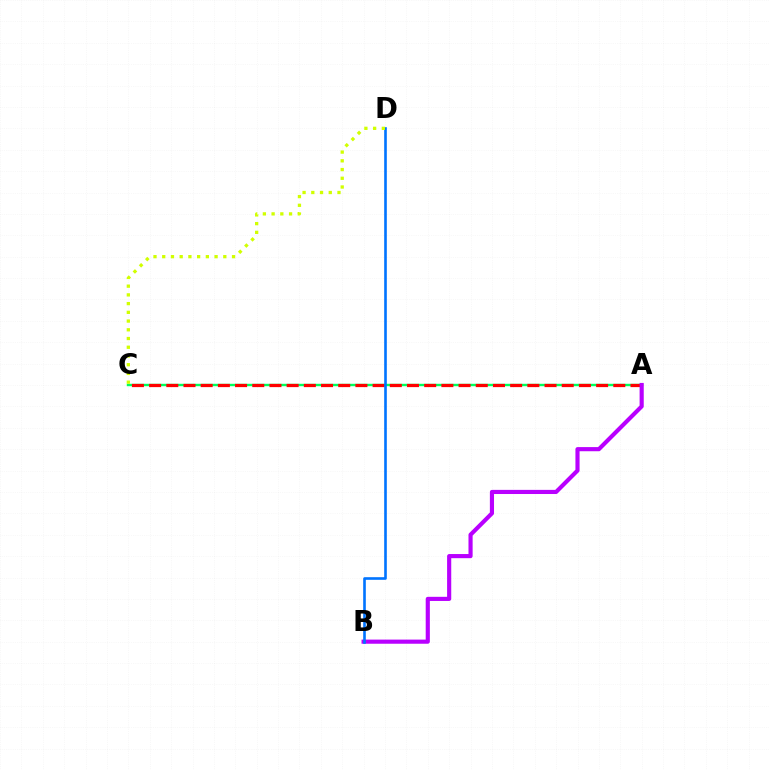{('A', 'C'): [{'color': '#00ff5c', 'line_style': 'solid', 'thickness': 1.74}, {'color': '#ff0000', 'line_style': 'dashed', 'thickness': 2.34}], ('A', 'B'): [{'color': '#b900ff', 'line_style': 'solid', 'thickness': 2.98}], ('B', 'D'): [{'color': '#0074ff', 'line_style': 'solid', 'thickness': 1.89}], ('C', 'D'): [{'color': '#d1ff00', 'line_style': 'dotted', 'thickness': 2.37}]}